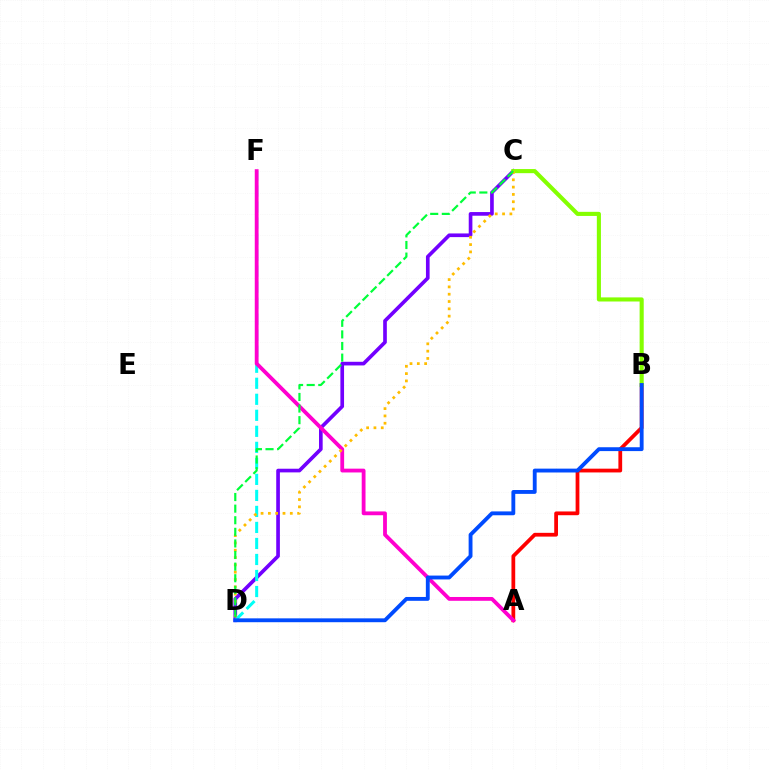{('A', 'B'): [{'color': '#ff0000', 'line_style': 'solid', 'thickness': 2.71}], ('C', 'D'): [{'color': '#7200ff', 'line_style': 'solid', 'thickness': 2.64}, {'color': '#ffbd00', 'line_style': 'dotted', 'thickness': 1.99}, {'color': '#00ff39', 'line_style': 'dashed', 'thickness': 1.58}], ('D', 'F'): [{'color': '#00fff6', 'line_style': 'dashed', 'thickness': 2.18}], ('A', 'F'): [{'color': '#ff00cf', 'line_style': 'solid', 'thickness': 2.74}], ('B', 'C'): [{'color': '#84ff00', 'line_style': 'solid', 'thickness': 2.95}], ('B', 'D'): [{'color': '#004bff', 'line_style': 'solid', 'thickness': 2.78}]}